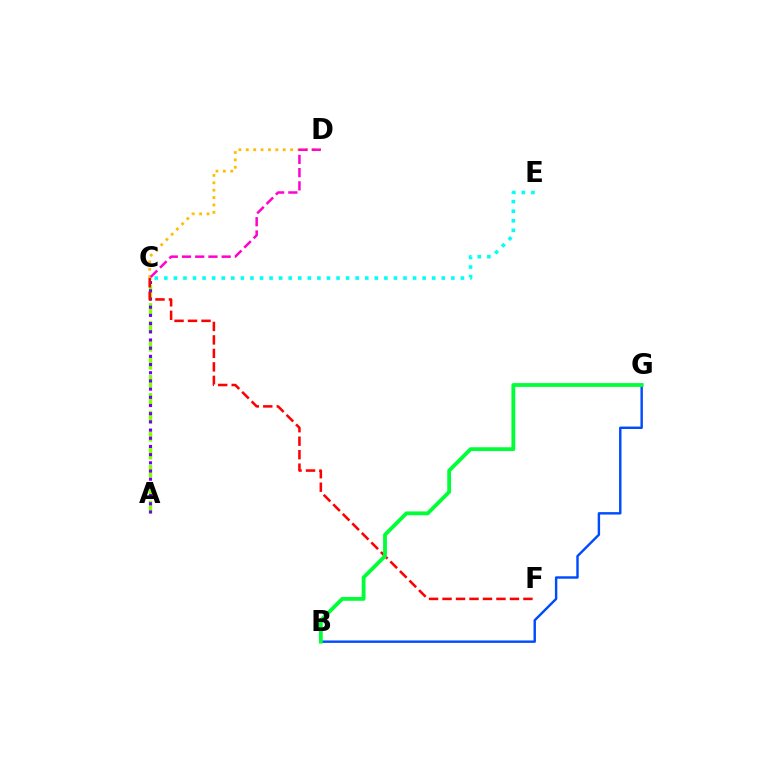{('C', 'E'): [{'color': '#00fff6', 'line_style': 'dotted', 'thickness': 2.6}], ('C', 'D'): [{'color': '#ffbd00', 'line_style': 'dotted', 'thickness': 2.01}, {'color': '#ff00cf', 'line_style': 'dashed', 'thickness': 1.8}], ('A', 'C'): [{'color': '#84ff00', 'line_style': 'dashed', 'thickness': 2.44}, {'color': '#7200ff', 'line_style': 'dotted', 'thickness': 2.23}], ('B', 'G'): [{'color': '#004bff', 'line_style': 'solid', 'thickness': 1.74}, {'color': '#00ff39', 'line_style': 'solid', 'thickness': 2.75}], ('C', 'F'): [{'color': '#ff0000', 'line_style': 'dashed', 'thickness': 1.83}]}